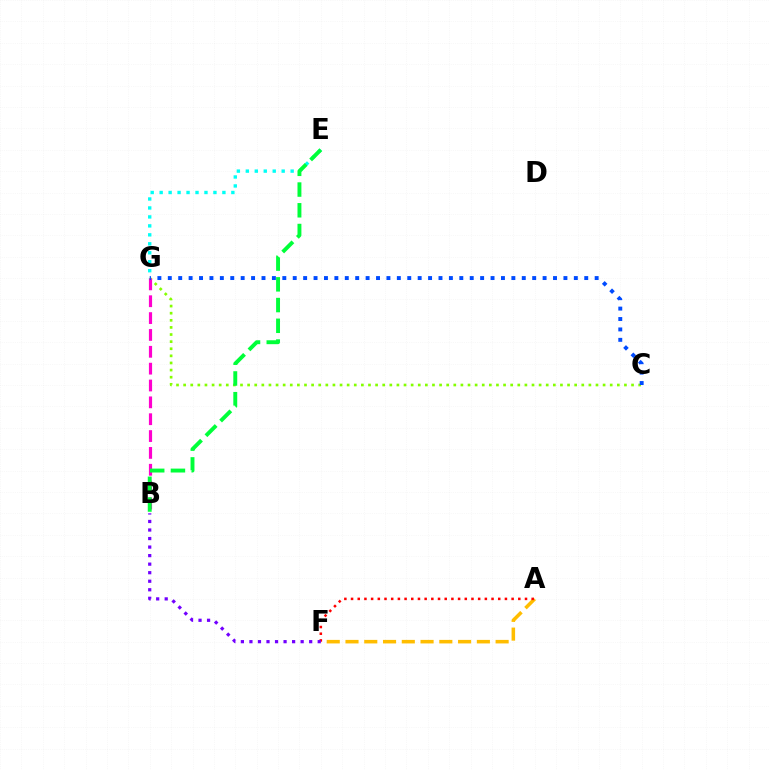{('C', 'G'): [{'color': '#84ff00', 'line_style': 'dotted', 'thickness': 1.93}, {'color': '#004bff', 'line_style': 'dotted', 'thickness': 2.83}], ('B', 'G'): [{'color': '#ff00cf', 'line_style': 'dashed', 'thickness': 2.29}], ('A', 'F'): [{'color': '#ffbd00', 'line_style': 'dashed', 'thickness': 2.55}, {'color': '#ff0000', 'line_style': 'dotted', 'thickness': 1.82}], ('E', 'G'): [{'color': '#00fff6', 'line_style': 'dotted', 'thickness': 2.44}], ('B', 'F'): [{'color': '#7200ff', 'line_style': 'dotted', 'thickness': 2.32}], ('B', 'E'): [{'color': '#00ff39', 'line_style': 'dashed', 'thickness': 2.82}]}